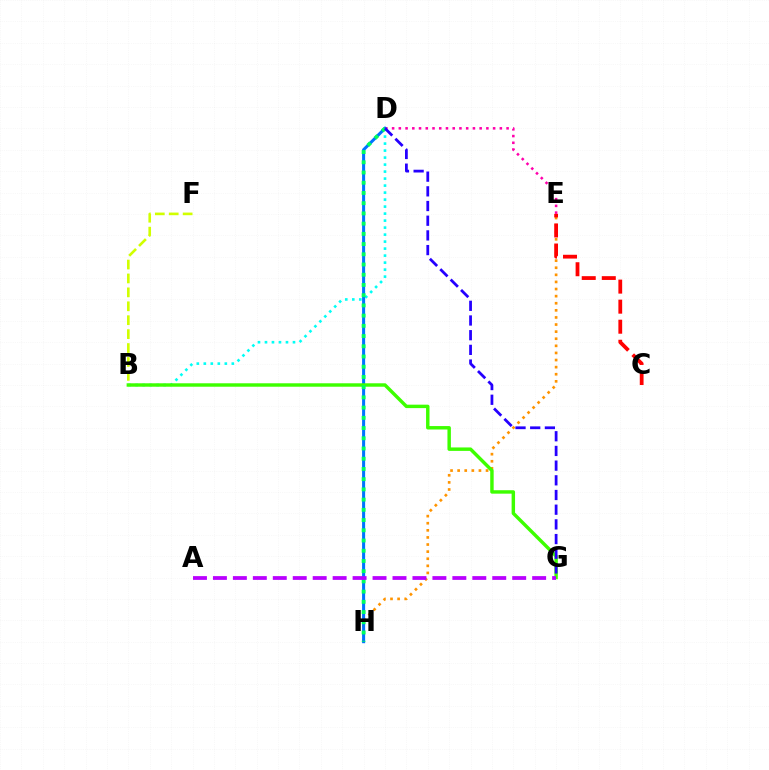{('E', 'H'): [{'color': '#ff9400', 'line_style': 'dotted', 'thickness': 1.93}], ('B', 'D'): [{'color': '#00fff6', 'line_style': 'dotted', 'thickness': 1.9}], ('D', 'E'): [{'color': '#ff00ac', 'line_style': 'dotted', 'thickness': 1.83}], ('D', 'H'): [{'color': '#0074ff', 'line_style': 'solid', 'thickness': 2.19}, {'color': '#00ff5c', 'line_style': 'dotted', 'thickness': 2.78}], ('B', 'G'): [{'color': '#3dff00', 'line_style': 'solid', 'thickness': 2.48}], ('D', 'G'): [{'color': '#2500ff', 'line_style': 'dashed', 'thickness': 2.0}], ('C', 'E'): [{'color': '#ff0000', 'line_style': 'dashed', 'thickness': 2.72}], ('B', 'F'): [{'color': '#d1ff00', 'line_style': 'dashed', 'thickness': 1.89}], ('A', 'G'): [{'color': '#b900ff', 'line_style': 'dashed', 'thickness': 2.71}]}